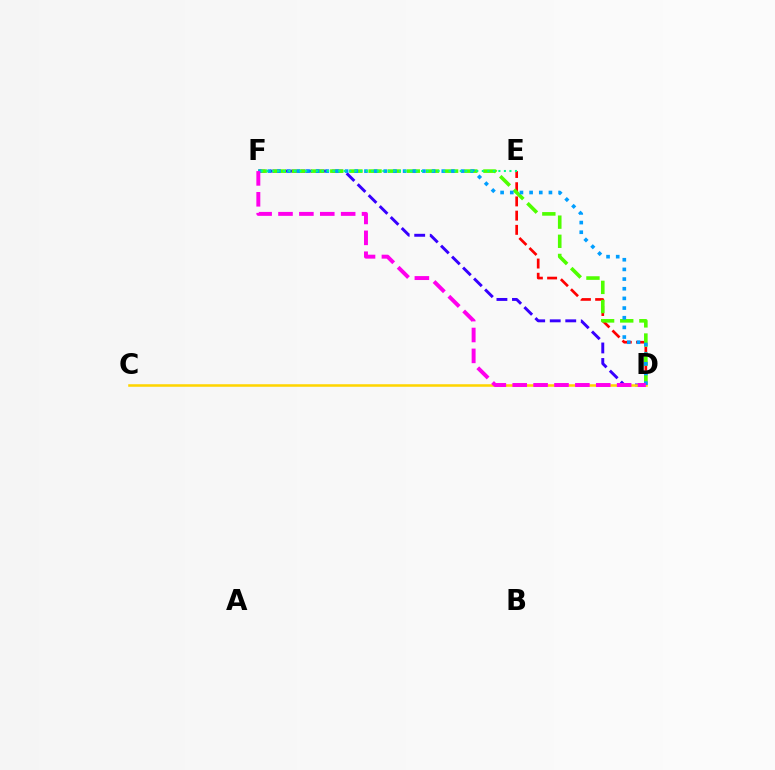{('D', 'E'): [{'color': '#ff0000', 'line_style': 'dashed', 'thickness': 1.93}], ('D', 'F'): [{'color': '#3700ff', 'line_style': 'dashed', 'thickness': 2.11}, {'color': '#4fff00', 'line_style': 'dashed', 'thickness': 2.6}, {'color': '#009eff', 'line_style': 'dotted', 'thickness': 2.63}, {'color': '#ff00ed', 'line_style': 'dashed', 'thickness': 2.84}], ('C', 'D'): [{'color': '#ffd500', 'line_style': 'solid', 'thickness': 1.83}], ('E', 'F'): [{'color': '#00ff86', 'line_style': 'dotted', 'thickness': 1.5}]}